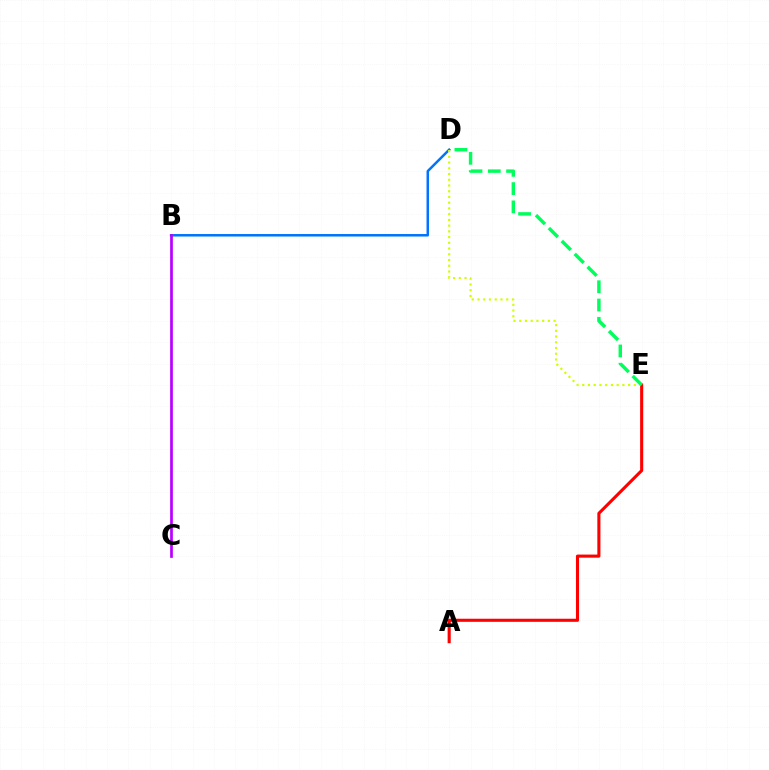{('B', 'D'): [{'color': '#0074ff', 'line_style': 'solid', 'thickness': 1.81}], ('D', 'E'): [{'color': '#d1ff00', 'line_style': 'dotted', 'thickness': 1.56}, {'color': '#00ff5c', 'line_style': 'dashed', 'thickness': 2.48}], ('B', 'C'): [{'color': '#b900ff', 'line_style': 'solid', 'thickness': 1.95}], ('A', 'E'): [{'color': '#ff0000', 'line_style': 'solid', 'thickness': 2.22}]}